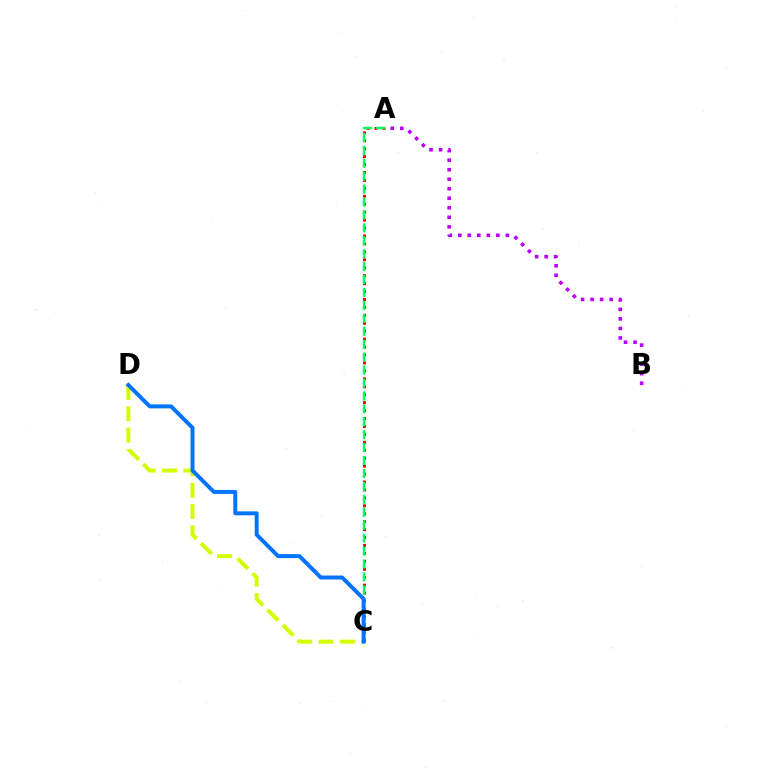{('A', 'B'): [{'color': '#b900ff', 'line_style': 'dotted', 'thickness': 2.59}], ('A', 'C'): [{'color': '#ff0000', 'line_style': 'dotted', 'thickness': 2.16}, {'color': '#00ff5c', 'line_style': 'dashed', 'thickness': 1.76}], ('C', 'D'): [{'color': '#d1ff00', 'line_style': 'dashed', 'thickness': 2.9}, {'color': '#0074ff', 'line_style': 'solid', 'thickness': 2.85}]}